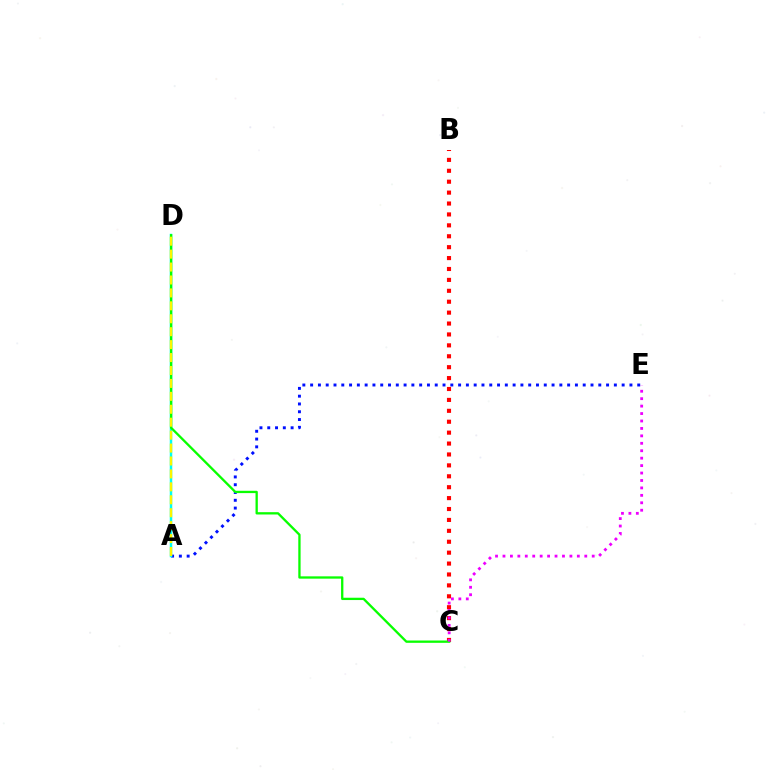{('A', 'E'): [{'color': '#0010ff', 'line_style': 'dotted', 'thickness': 2.12}], ('B', 'C'): [{'color': '#ff0000', 'line_style': 'dotted', 'thickness': 2.96}], ('A', 'D'): [{'color': '#00fff6', 'line_style': 'solid', 'thickness': 1.8}, {'color': '#fcf500', 'line_style': 'dashed', 'thickness': 1.76}], ('C', 'D'): [{'color': '#08ff00', 'line_style': 'solid', 'thickness': 1.66}], ('C', 'E'): [{'color': '#ee00ff', 'line_style': 'dotted', 'thickness': 2.02}]}